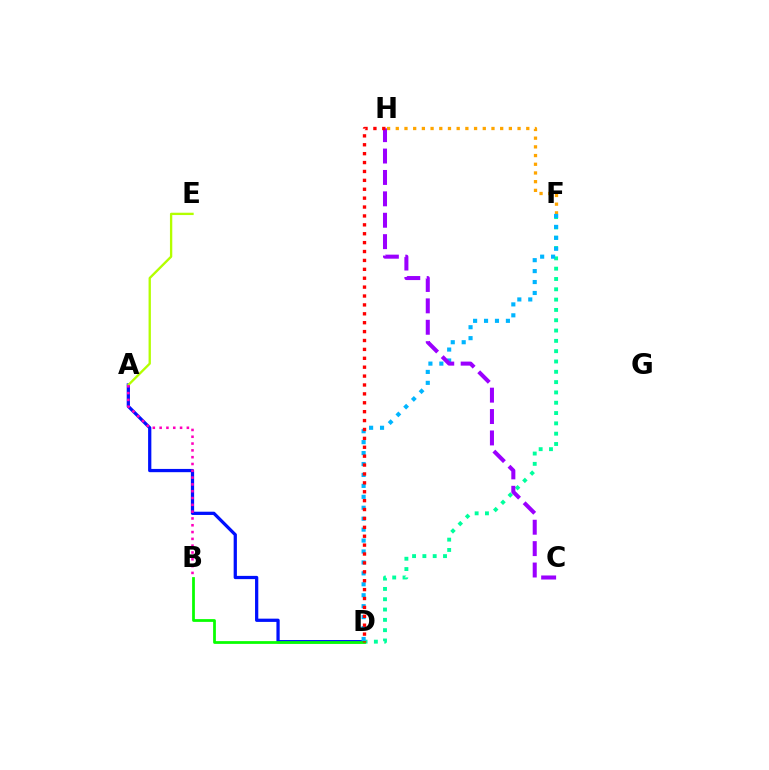{('A', 'D'): [{'color': '#0010ff', 'line_style': 'solid', 'thickness': 2.34}], ('D', 'F'): [{'color': '#00ff9d', 'line_style': 'dotted', 'thickness': 2.8}, {'color': '#00b5ff', 'line_style': 'dotted', 'thickness': 2.97}], ('B', 'D'): [{'color': '#08ff00', 'line_style': 'solid', 'thickness': 1.99}], ('A', 'E'): [{'color': '#b3ff00', 'line_style': 'solid', 'thickness': 1.68}], ('F', 'H'): [{'color': '#ffa500', 'line_style': 'dotted', 'thickness': 2.36}], ('A', 'B'): [{'color': '#ff00bd', 'line_style': 'dotted', 'thickness': 1.85}], ('C', 'H'): [{'color': '#9b00ff', 'line_style': 'dashed', 'thickness': 2.91}], ('D', 'H'): [{'color': '#ff0000', 'line_style': 'dotted', 'thickness': 2.42}]}